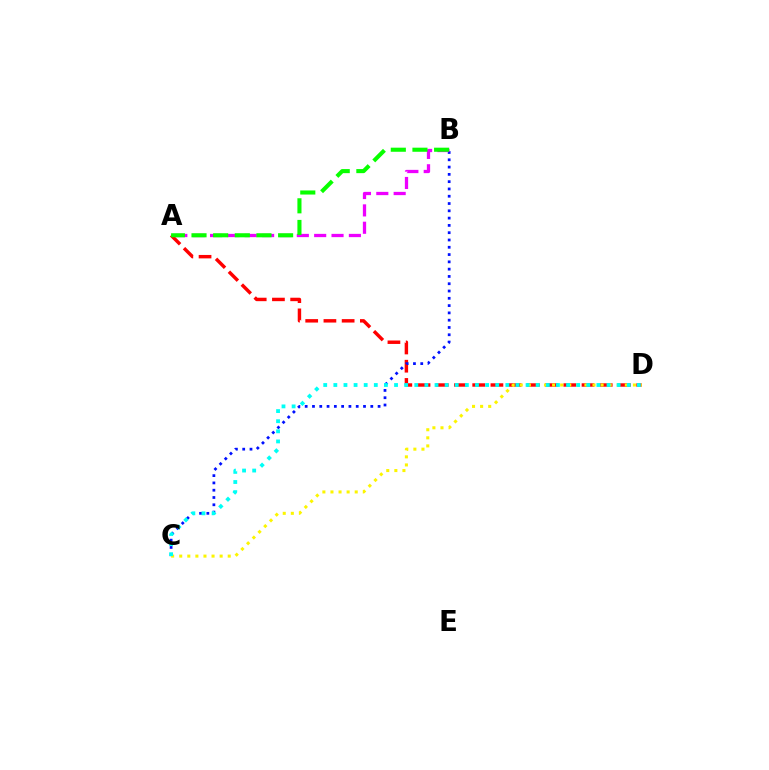{('A', 'D'): [{'color': '#ff0000', 'line_style': 'dashed', 'thickness': 2.48}], ('B', 'C'): [{'color': '#0010ff', 'line_style': 'dotted', 'thickness': 1.98}], ('A', 'B'): [{'color': '#ee00ff', 'line_style': 'dashed', 'thickness': 2.36}, {'color': '#08ff00', 'line_style': 'dashed', 'thickness': 2.94}], ('C', 'D'): [{'color': '#fcf500', 'line_style': 'dotted', 'thickness': 2.2}, {'color': '#00fff6', 'line_style': 'dotted', 'thickness': 2.75}]}